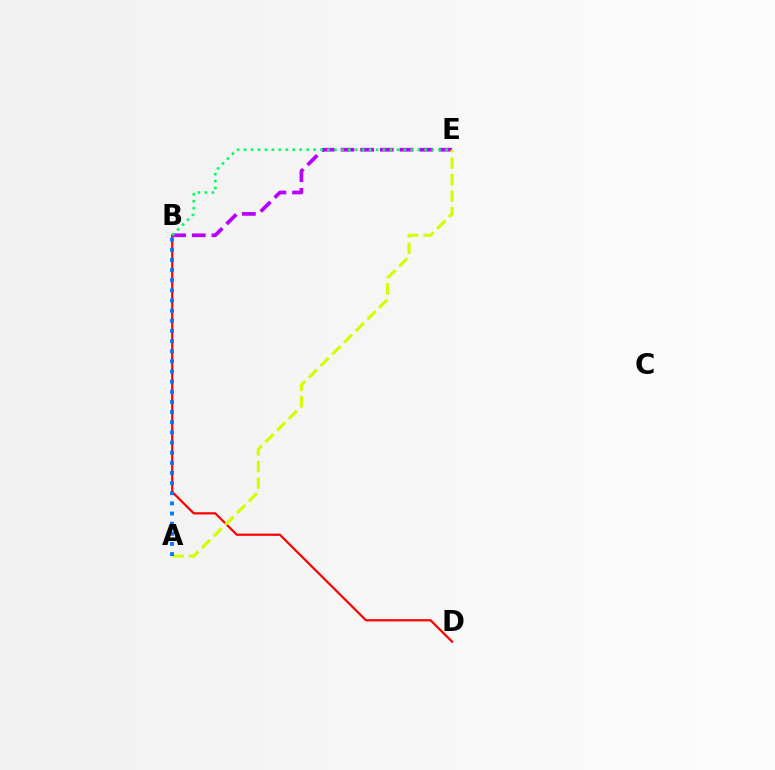{('B', 'D'): [{'color': '#ff0000', 'line_style': 'solid', 'thickness': 1.6}], ('B', 'E'): [{'color': '#b900ff', 'line_style': 'dashed', 'thickness': 2.67}, {'color': '#00ff5c', 'line_style': 'dotted', 'thickness': 1.89}], ('A', 'E'): [{'color': '#d1ff00', 'line_style': 'dashed', 'thickness': 2.25}], ('A', 'B'): [{'color': '#0074ff', 'line_style': 'dotted', 'thickness': 2.76}]}